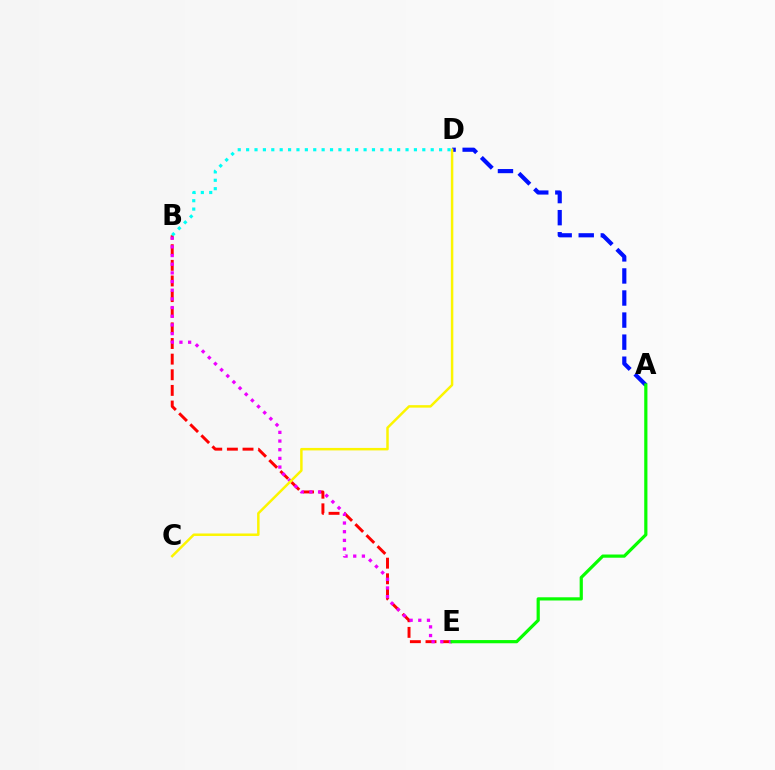{('B', 'E'): [{'color': '#ff0000', 'line_style': 'dashed', 'thickness': 2.12}, {'color': '#ee00ff', 'line_style': 'dotted', 'thickness': 2.36}], ('A', 'D'): [{'color': '#0010ff', 'line_style': 'dashed', 'thickness': 3.0}], ('C', 'D'): [{'color': '#fcf500', 'line_style': 'solid', 'thickness': 1.79}], ('A', 'E'): [{'color': '#08ff00', 'line_style': 'solid', 'thickness': 2.3}], ('B', 'D'): [{'color': '#00fff6', 'line_style': 'dotted', 'thickness': 2.28}]}